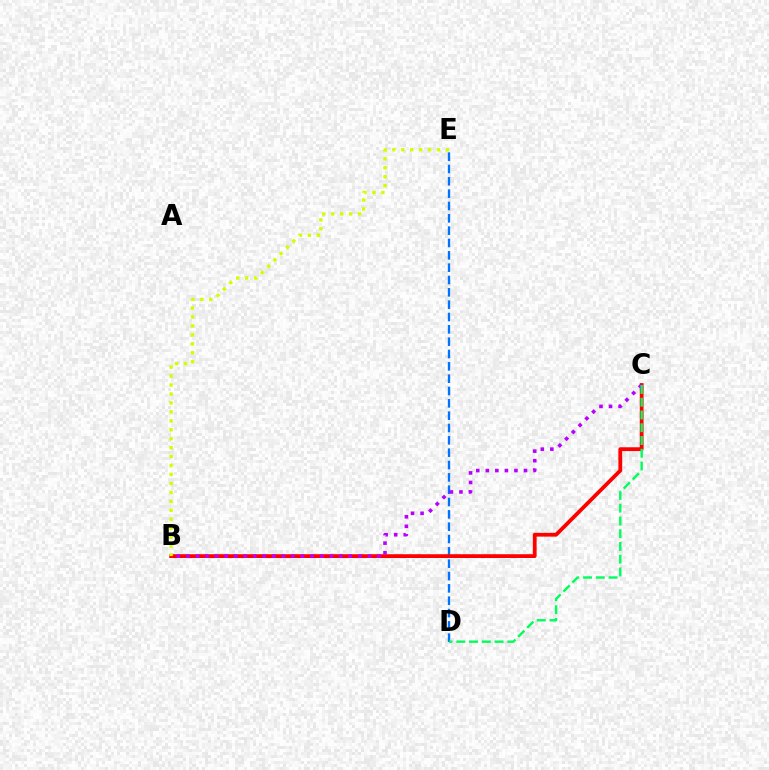{('D', 'E'): [{'color': '#0074ff', 'line_style': 'dashed', 'thickness': 1.68}], ('B', 'C'): [{'color': '#ff0000', 'line_style': 'solid', 'thickness': 2.73}, {'color': '#b900ff', 'line_style': 'dotted', 'thickness': 2.59}], ('B', 'E'): [{'color': '#d1ff00', 'line_style': 'dotted', 'thickness': 2.43}], ('C', 'D'): [{'color': '#00ff5c', 'line_style': 'dashed', 'thickness': 1.73}]}